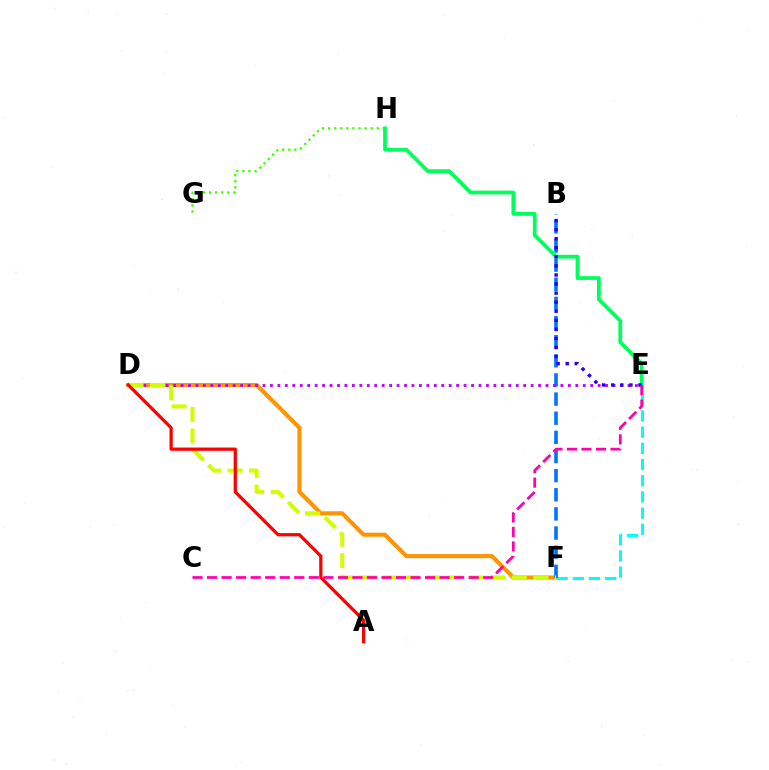{('G', 'H'): [{'color': '#3dff00', 'line_style': 'dotted', 'thickness': 1.65}], ('D', 'F'): [{'color': '#ff9400', 'line_style': 'solid', 'thickness': 2.94}, {'color': '#d1ff00', 'line_style': 'dashed', 'thickness': 2.93}], ('E', 'F'): [{'color': '#00fff6', 'line_style': 'dashed', 'thickness': 2.2}], ('B', 'F'): [{'color': '#0074ff', 'line_style': 'dashed', 'thickness': 2.6}], ('D', 'E'): [{'color': '#b900ff', 'line_style': 'dotted', 'thickness': 2.02}], ('E', 'H'): [{'color': '#00ff5c', 'line_style': 'solid', 'thickness': 2.71}], ('B', 'E'): [{'color': '#2500ff', 'line_style': 'dotted', 'thickness': 2.46}], ('A', 'D'): [{'color': '#ff0000', 'line_style': 'solid', 'thickness': 2.34}], ('C', 'E'): [{'color': '#ff00ac', 'line_style': 'dashed', 'thickness': 1.97}]}